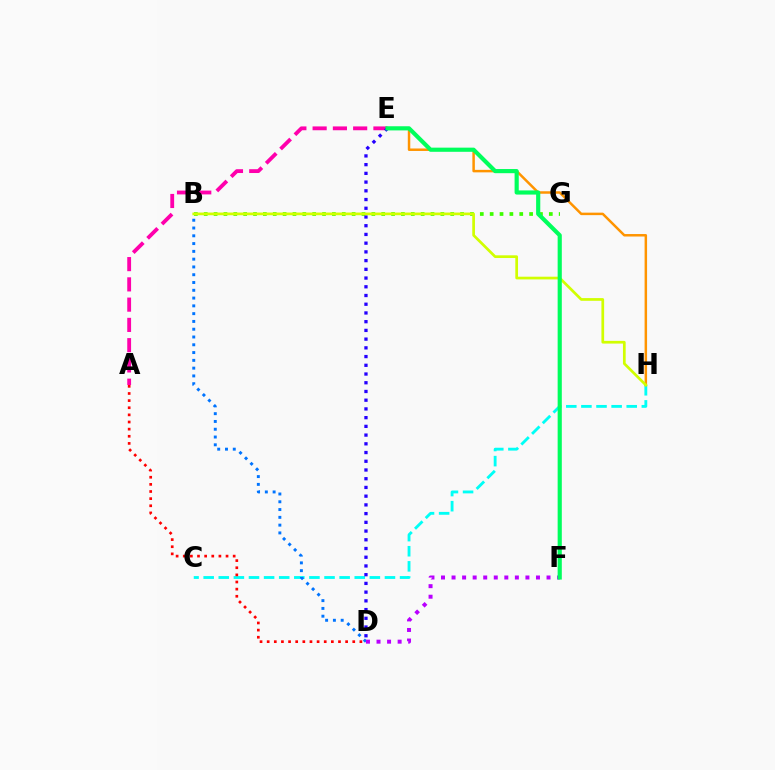{('C', 'H'): [{'color': '#00fff6', 'line_style': 'dashed', 'thickness': 2.05}], ('A', 'D'): [{'color': '#ff0000', 'line_style': 'dotted', 'thickness': 1.94}], ('B', 'G'): [{'color': '#3dff00', 'line_style': 'dotted', 'thickness': 2.68}], ('A', 'E'): [{'color': '#ff00ac', 'line_style': 'dashed', 'thickness': 2.75}], ('B', 'D'): [{'color': '#0074ff', 'line_style': 'dotted', 'thickness': 2.12}], ('E', 'H'): [{'color': '#ff9400', 'line_style': 'solid', 'thickness': 1.79}], ('D', 'F'): [{'color': '#b900ff', 'line_style': 'dotted', 'thickness': 2.87}], ('D', 'E'): [{'color': '#2500ff', 'line_style': 'dotted', 'thickness': 2.37}], ('B', 'H'): [{'color': '#d1ff00', 'line_style': 'solid', 'thickness': 1.95}], ('E', 'F'): [{'color': '#00ff5c', 'line_style': 'solid', 'thickness': 2.99}]}